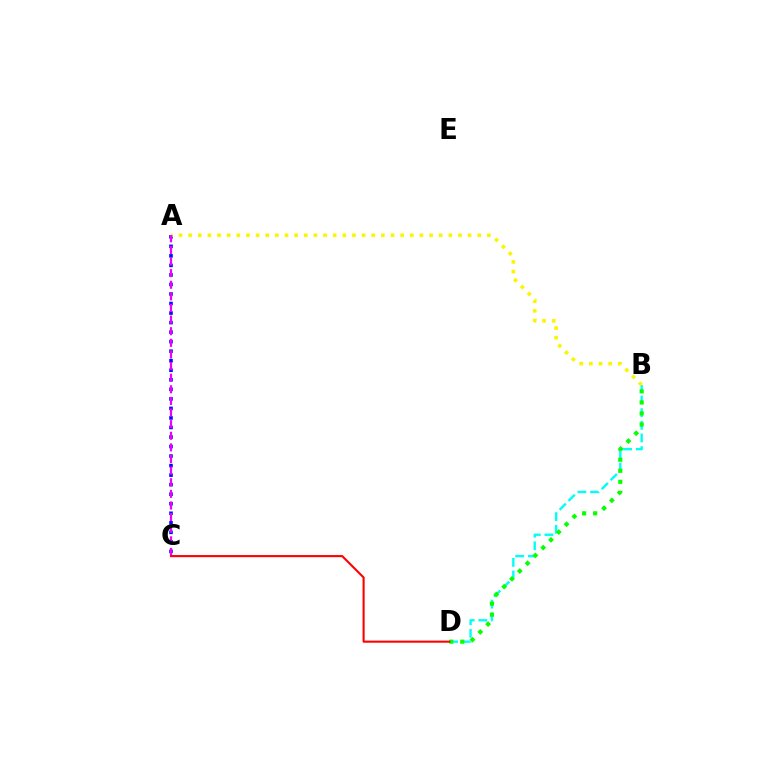{('B', 'D'): [{'color': '#00fff6', 'line_style': 'dashed', 'thickness': 1.72}, {'color': '#08ff00', 'line_style': 'dotted', 'thickness': 3.0}], ('A', 'C'): [{'color': '#0010ff', 'line_style': 'dotted', 'thickness': 2.59}, {'color': '#ee00ff', 'line_style': 'dashed', 'thickness': 1.58}], ('A', 'B'): [{'color': '#fcf500', 'line_style': 'dotted', 'thickness': 2.62}], ('C', 'D'): [{'color': '#ff0000', 'line_style': 'solid', 'thickness': 1.51}]}